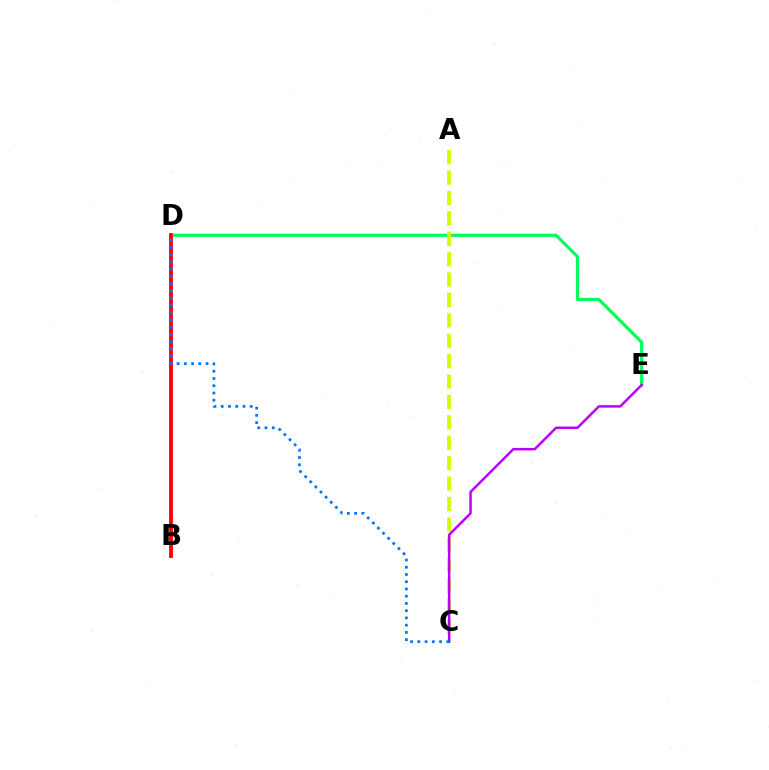{('D', 'E'): [{'color': '#00ff5c', 'line_style': 'solid', 'thickness': 2.28}], ('A', 'C'): [{'color': '#d1ff00', 'line_style': 'dashed', 'thickness': 2.77}], ('B', 'D'): [{'color': '#ff0000', 'line_style': 'solid', 'thickness': 2.74}], ('C', 'E'): [{'color': '#b900ff', 'line_style': 'solid', 'thickness': 1.79}], ('C', 'D'): [{'color': '#0074ff', 'line_style': 'dotted', 'thickness': 1.97}]}